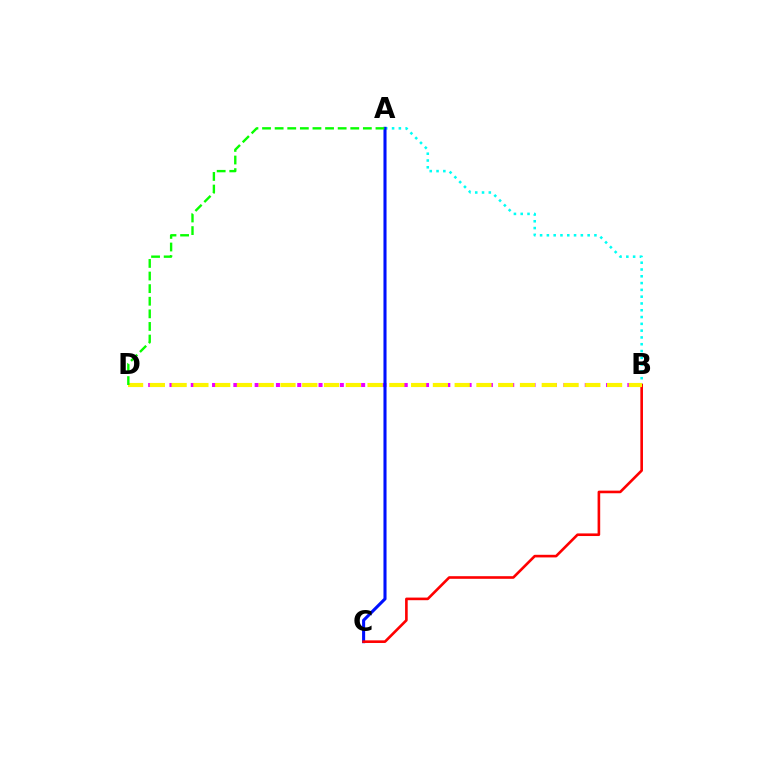{('A', 'B'): [{'color': '#00fff6', 'line_style': 'dotted', 'thickness': 1.85}], ('B', 'D'): [{'color': '#ee00ff', 'line_style': 'dotted', 'thickness': 2.89}, {'color': '#fcf500', 'line_style': 'dashed', 'thickness': 2.96}], ('A', 'C'): [{'color': '#0010ff', 'line_style': 'solid', 'thickness': 2.21}], ('B', 'C'): [{'color': '#ff0000', 'line_style': 'solid', 'thickness': 1.89}], ('A', 'D'): [{'color': '#08ff00', 'line_style': 'dashed', 'thickness': 1.71}]}